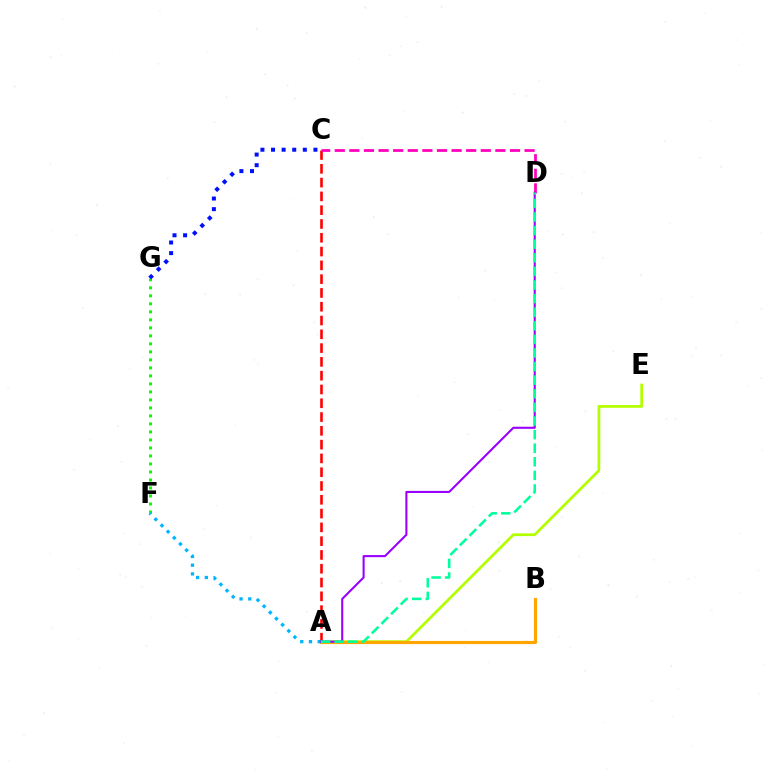{('A', 'E'): [{'color': '#b3ff00', 'line_style': 'solid', 'thickness': 1.97}], ('A', 'B'): [{'color': '#ffa500', 'line_style': 'solid', 'thickness': 2.26}], ('A', 'C'): [{'color': '#ff0000', 'line_style': 'dashed', 'thickness': 1.87}], ('C', 'D'): [{'color': '#ff00bd', 'line_style': 'dashed', 'thickness': 1.98}], ('F', 'G'): [{'color': '#08ff00', 'line_style': 'dotted', 'thickness': 2.18}], ('A', 'F'): [{'color': '#00b5ff', 'line_style': 'dotted', 'thickness': 2.37}], ('C', 'G'): [{'color': '#0010ff', 'line_style': 'dotted', 'thickness': 2.88}], ('A', 'D'): [{'color': '#9b00ff', 'line_style': 'solid', 'thickness': 1.5}, {'color': '#00ff9d', 'line_style': 'dashed', 'thickness': 1.85}]}